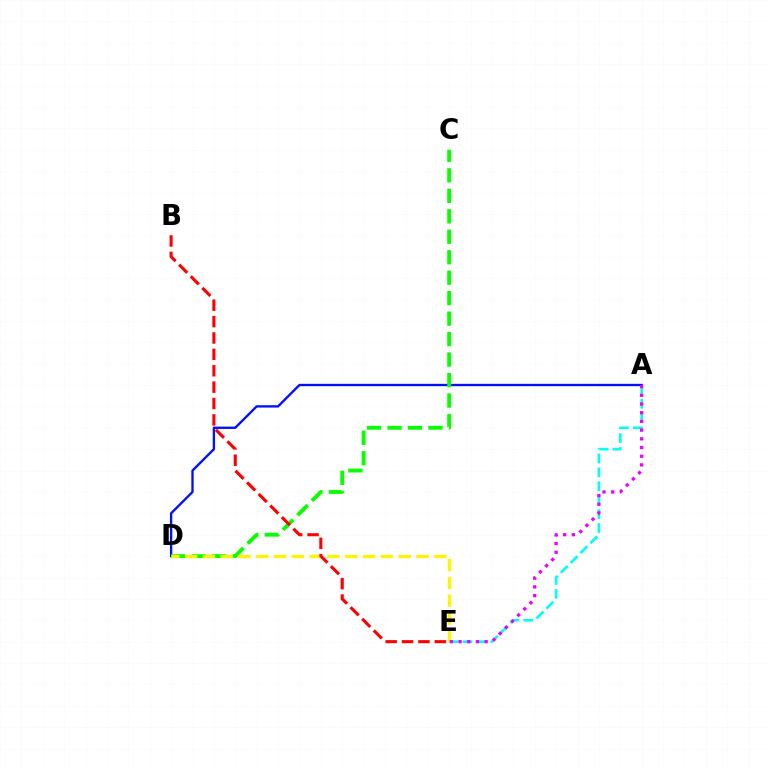{('A', 'E'): [{'color': '#00fff6', 'line_style': 'dashed', 'thickness': 1.89}, {'color': '#ee00ff', 'line_style': 'dotted', 'thickness': 2.36}], ('A', 'D'): [{'color': '#0010ff', 'line_style': 'solid', 'thickness': 1.69}], ('C', 'D'): [{'color': '#08ff00', 'line_style': 'dashed', 'thickness': 2.78}], ('D', 'E'): [{'color': '#fcf500', 'line_style': 'dashed', 'thickness': 2.42}], ('B', 'E'): [{'color': '#ff0000', 'line_style': 'dashed', 'thickness': 2.23}]}